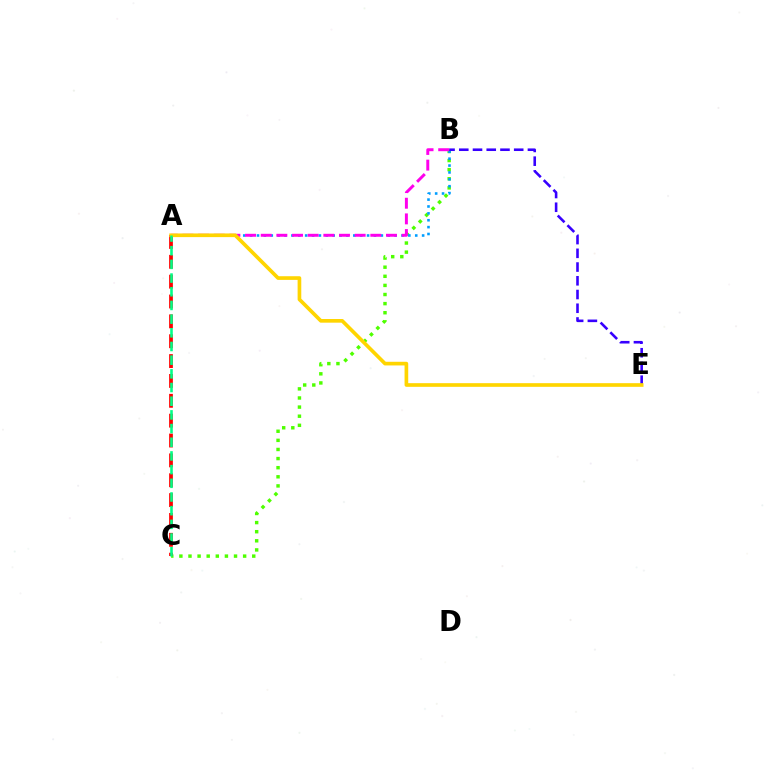{('B', 'C'): [{'color': '#4fff00', 'line_style': 'dotted', 'thickness': 2.47}], ('A', 'B'): [{'color': '#009eff', 'line_style': 'dotted', 'thickness': 1.87}, {'color': '#ff00ed', 'line_style': 'dashed', 'thickness': 2.13}], ('B', 'E'): [{'color': '#3700ff', 'line_style': 'dashed', 'thickness': 1.87}], ('A', 'C'): [{'color': '#ff0000', 'line_style': 'dashed', 'thickness': 2.7}, {'color': '#00ff86', 'line_style': 'dashed', 'thickness': 1.86}], ('A', 'E'): [{'color': '#ffd500', 'line_style': 'solid', 'thickness': 2.64}]}